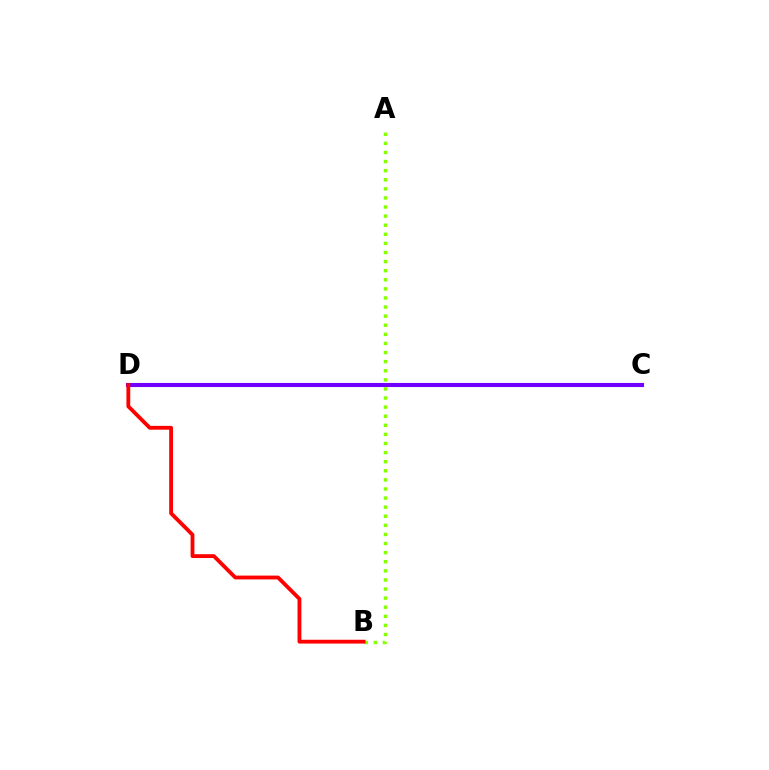{('C', 'D'): [{'color': '#00fff6', 'line_style': 'dashed', 'thickness': 2.78}, {'color': '#7200ff', 'line_style': 'solid', 'thickness': 2.95}], ('A', 'B'): [{'color': '#84ff00', 'line_style': 'dotted', 'thickness': 2.47}], ('B', 'D'): [{'color': '#ff0000', 'line_style': 'solid', 'thickness': 2.75}]}